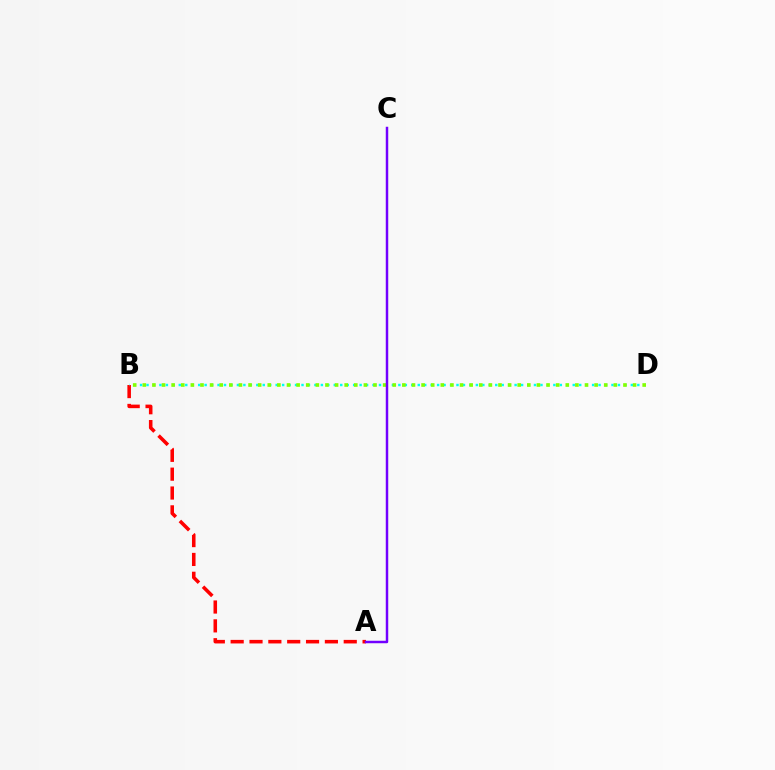{('A', 'B'): [{'color': '#ff0000', 'line_style': 'dashed', 'thickness': 2.56}], ('B', 'D'): [{'color': '#00fff6', 'line_style': 'dotted', 'thickness': 1.75}, {'color': '#84ff00', 'line_style': 'dotted', 'thickness': 2.61}], ('A', 'C'): [{'color': '#7200ff', 'line_style': 'solid', 'thickness': 1.78}]}